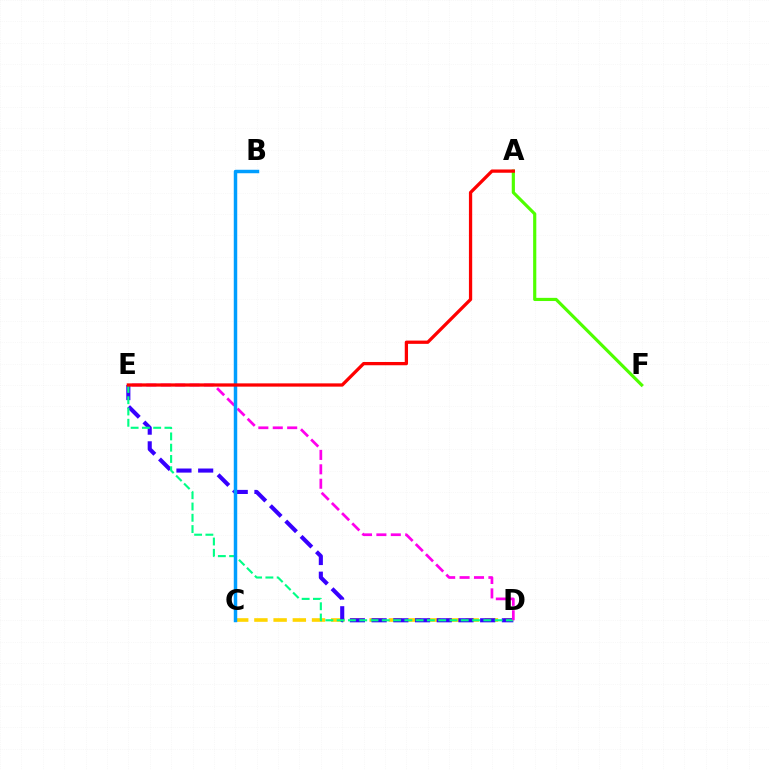{('C', 'D'): [{'color': '#ffd500', 'line_style': 'dashed', 'thickness': 2.61}], ('D', 'E'): [{'color': '#3700ff', 'line_style': 'dashed', 'thickness': 2.95}, {'color': '#00ff86', 'line_style': 'dashed', 'thickness': 1.53}, {'color': '#ff00ed', 'line_style': 'dashed', 'thickness': 1.96}], ('A', 'F'): [{'color': '#4fff00', 'line_style': 'solid', 'thickness': 2.28}], ('B', 'C'): [{'color': '#009eff', 'line_style': 'solid', 'thickness': 2.5}], ('A', 'E'): [{'color': '#ff0000', 'line_style': 'solid', 'thickness': 2.35}]}